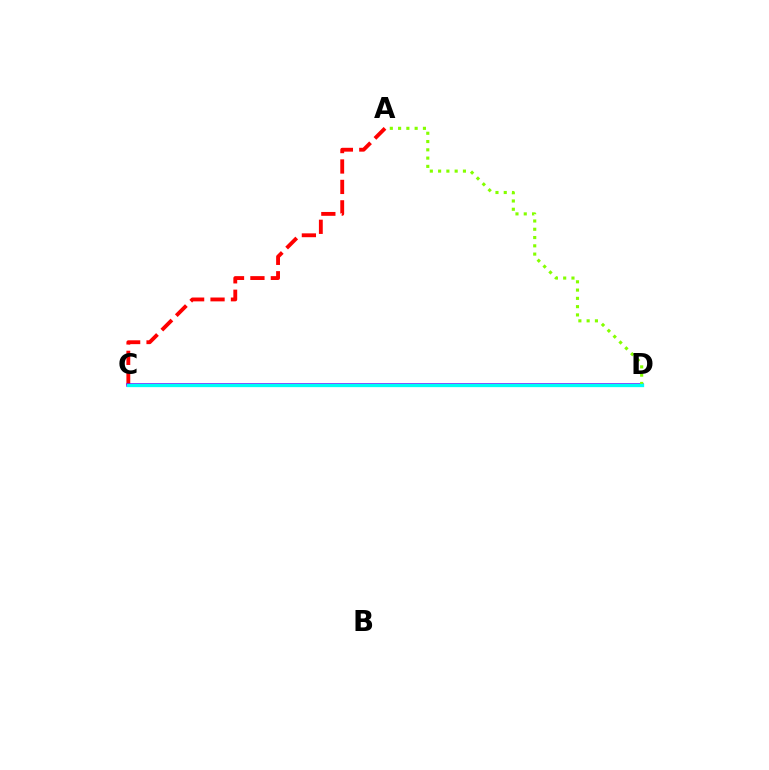{('A', 'C'): [{'color': '#ff0000', 'line_style': 'dashed', 'thickness': 2.77}], ('C', 'D'): [{'color': '#7200ff', 'line_style': 'solid', 'thickness': 2.54}, {'color': '#00fff6', 'line_style': 'solid', 'thickness': 2.37}], ('A', 'D'): [{'color': '#84ff00', 'line_style': 'dotted', 'thickness': 2.25}]}